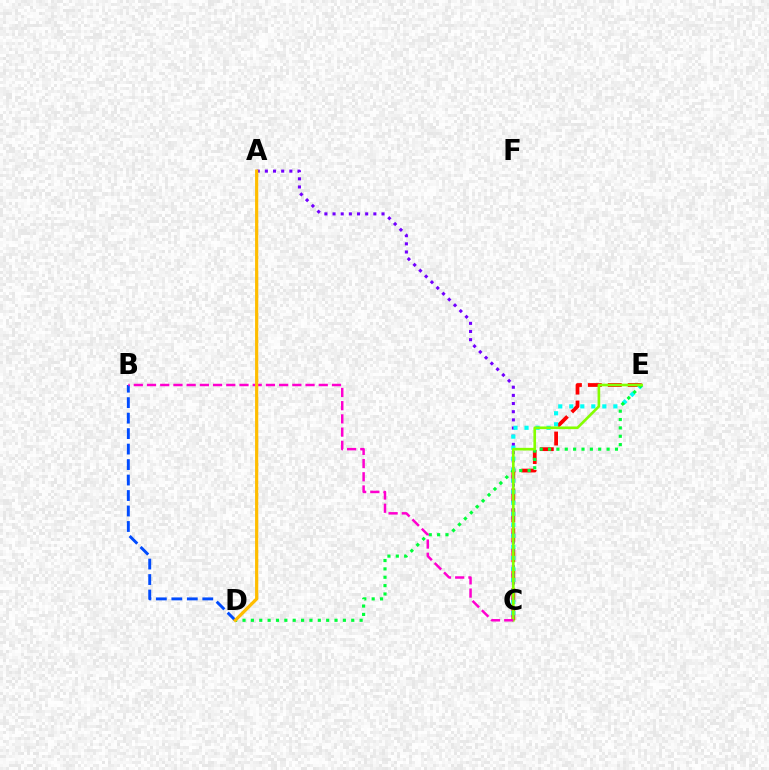{('C', 'E'): [{'color': '#ff0000', 'line_style': 'dashed', 'thickness': 2.71}, {'color': '#00fff6', 'line_style': 'dotted', 'thickness': 3.0}, {'color': '#84ff00', 'line_style': 'solid', 'thickness': 1.9}], ('A', 'C'): [{'color': '#7200ff', 'line_style': 'dotted', 'thickness': 2.22}], ('B', 'D'): [{'color': '#004bff', 'line_style': 'dashed', 'thickness': 2.1}], ('D', 'E'): [{'color': '#00ff39', 'line_style': 'dotted', 'thickness': 2.27}], ('B', 'C'): [{'color': '#ff00cf', 'line_style': 'dashed', 'thickness': 1.79}], ('A', 'D'): [{'color': '#ffbd00', 'line_style': 'solid', 'thickness': 2.3}]}